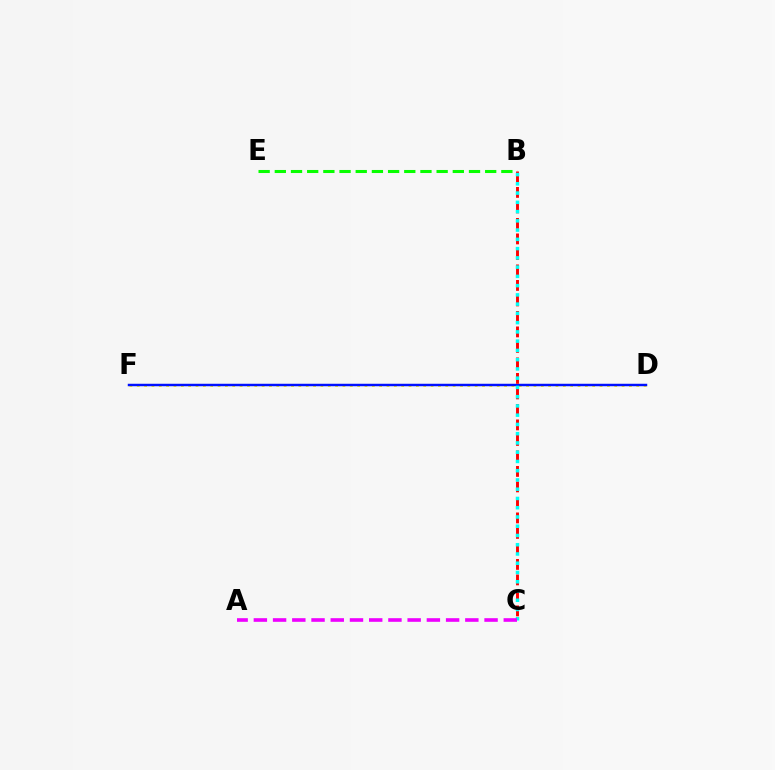{('D', 'F'): [{'color': '#fcf500', 'line_style': 'dotted', 'thickness': 2.0}, {'color': '#0010ff', 'line_style': 'solid', 'thickness': 1.78}], ('B', 'E'): [{'color': '#08ff00', 'line_style': 'dashed', 'thickness': 2.2}], ('B', 'C'): [{'color': '#ff0000', 'line_style': 'dashed', 'thickness': 2.11}, {'color': '#00fff6', 'line_style': 'dotted', 'thickness': 2.51}], ('A', 'C'): [{'color': '#ee00ff', 'line_style': 'dashed', 'thickness': 2.61}]}